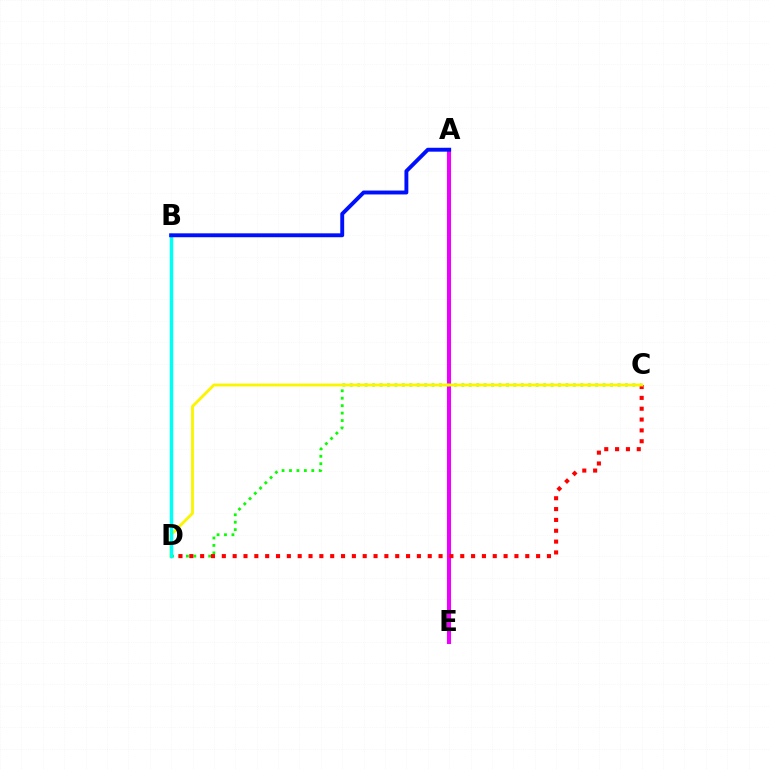{('A', 'E'): [{'color': '#ee00ff', 'line_style': 'solid', 'thickness': 2.93}], ('C', 'D'): [{'color': '#08ff00', 'line_style': 'dotted', 'thickness': 2.02}, {'color': '#ff0000', 'line_style': 'dotted', 'thickness': 2.94}, {'color': '#fcf500', 'line_style': 'solid', 'thickness': 2.05}], ('B', 'D'): [{'color': '#00fff6', 'line_style': 'solid', 'thickness': 2.51}], ('A', 'B'): [{'color': '#0010ff', 'line_style': 'solid', 'thickness': 2.81}]}